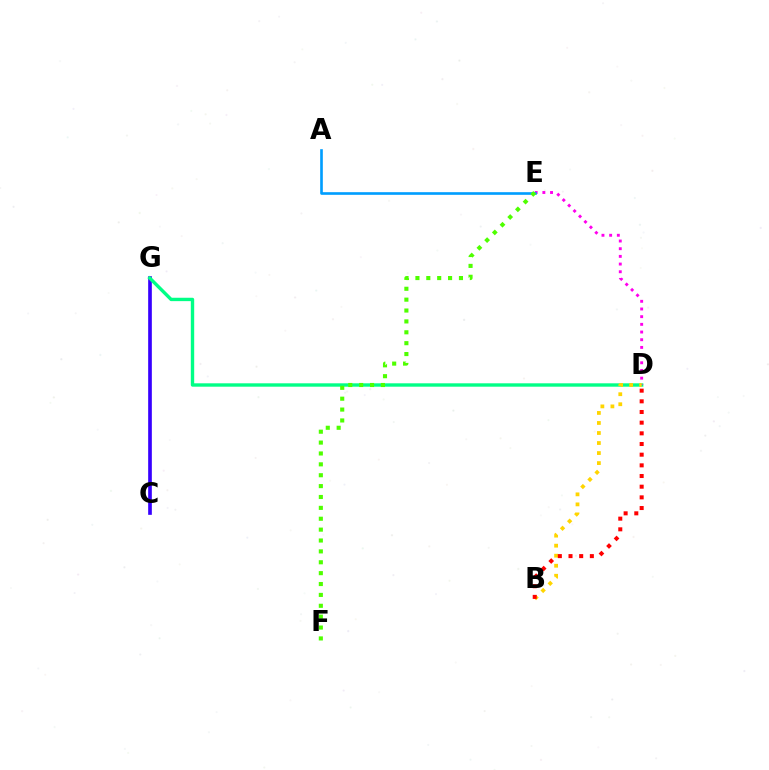{('C', 'G'): [{'color': '#3700ff', 'line_style': 'solid', 'thickness': 2.64}], ('D', 'G'): [{'color': '#00ff86', 'line_style': 'solid', 'thickness': 2.43}], ('D', 'E'): [{'color': '#ff00ed', 'line_style': 'dotted', 'thickness': 2.09}], ('A', 'E'): [{'color': '#009eff', 'line_style': 'solid', 'thickness': 1.9}], ('B', 'D'): [{'color': '#ffd500', 'line_style': 'dotted', 'thickness': 2.73}, {'color': '#ff0000', 'line_style': 'dotted', 'thickness': 2.9}], ('E', 'F'): [{'color': '#4fff00', 'line_style': 'dotted', 'thickness': 2.96}]}